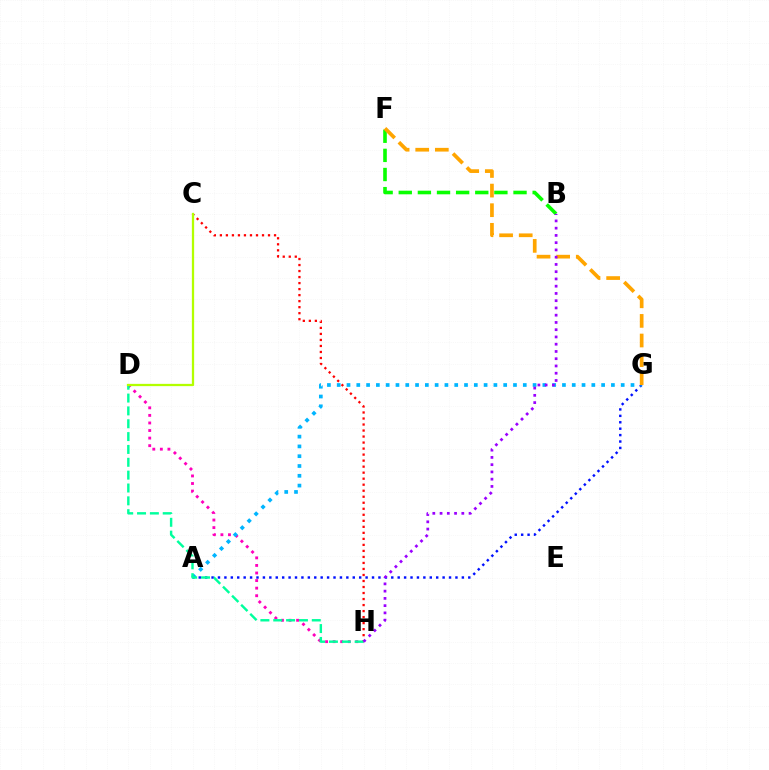{('B', 'F'): [{'color': '#08ff00', 'line_style': 'dashed', 'thickness': 2.6}], ('D', 'H'): [{'color': '#ff00bd', 'line_style': 'dotted', 'thickness': 2.06}, {'color': '#00ff9d', 'line_style': 'dashed', 'thickness': 1.75}], ('A', 'G'): [{'color': '#0010ff', 'line_style': 'dotted', 'thickness': 1.74}, {'color': '#00b5ff', 'line_style': 'dotted', 'thickness': 2.66}], ('C', 'H'): [{'color': '#ff0000', 'line_style': 'dotted', 'thickness': 1.64}], ('F', 'G'): [{'color': '#ffa500', 'line_style': 'dashed', 'thickness': 2.66}], ('C', 'D'): [{'color': '#b3ff00', 'line_style': 'solid', 'thickness': 1.63}], ('B', 'H'): [{'color': '#9b00ff', 'line_style': 'dotted', 'thickness': 1.97}]}